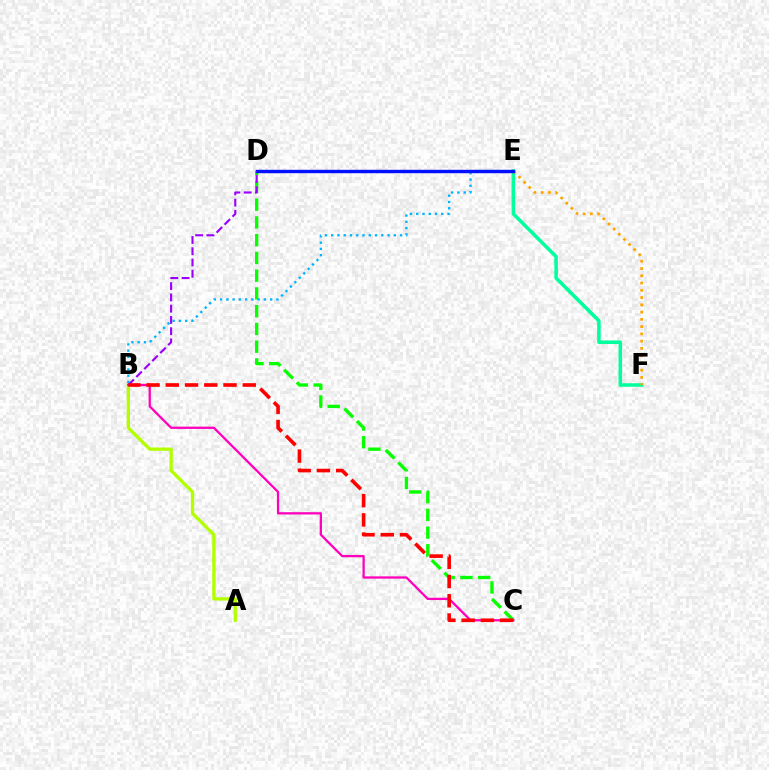{('C', 'D'): [{'color': '#08ff00', 'line_style': 'dashed', 'thickness': 2.41}], ('A', 'B'): [{'color': '#b3ff00', 'line_style': 'solid', 'thickness': 2.38}], ('E', 'F'): [{'color': '#00ff9d', 'line_style': 'solid', 'thickness': 2.55}, {'color': '#ffa500', 'line_style': 'dotted', 'thickness': 1.97}], ('B', 'E'): [{'color': '#00b5ff', 'line_style': 'dotted', 'thickness': 1.7}], ('B', 'C'): [{'color': '#ff00bd', 'line_style': 'solid', 'thickness': 1.65}, {'color': '#ff0000', 'line_style': 'dashed', 'thickness': 2.61}], ('D', 'E'): [{'color': '#0010ff', 'line_style': 'solid', 'thickness': 2.45}], ('B', 'D'): [{'color': '#9b00ff', 'line_style': 'dashed', 'thickness': 1.53}]}